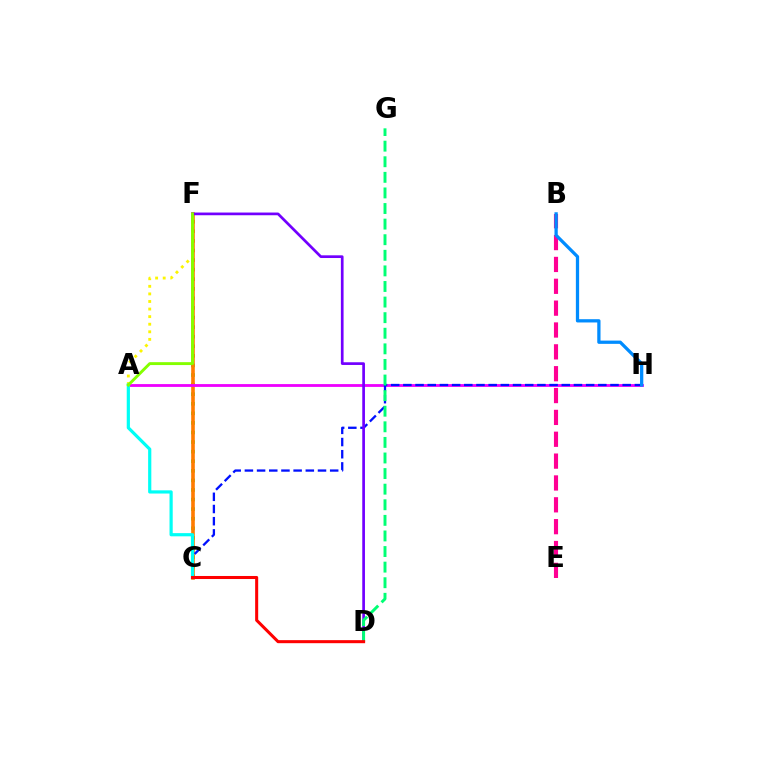{('C', 'F'): [{'color': '#08ff00', 'line_style': 'dotted', 'thickness': 2.6}, {'color': '#ff7c00', 'line_style': 'solid', 'thickness': 2.6}], ('A', 'F'): [{'color': '#fcf500', 'line_style': 'dotted', 'thickness': 2.06}, {'color': '#84ff00', 'line_style': 'solid', 'thickness': 2.09}], ('B', 'E'): [{'color': '#ff0094', 'line_style': 'dashed', 'thickness': 2.97}], ('A', 'H'): [{'color': '#ee00ff', 'line_style': 'solid', 'thickness': 2.02}], ('C', 'H'): [{'color': '#0010ff', 'line_style': 'dashed', 'thickness': 1.66}], ('B', 'H'): [{'color': '#008cff', 'line_style': 'solid', 'thickness': 2.35}], ('D', 'F'): [{'color': '#7200ff', 'line_style': 'solid', 'thickness': 1.94}], ('A', 'C'): [{'color': '#00fff6', 'line_style': 'solid', 'thickness': 2.3}], ('D', 'G'): [{'color': '#00ff74', 'line_style': 'dashed', 'thickness': 2.12}], ('C', 'D'): [{'color': '#ff0000', 'line_style': 'solid', 'thickness': 2.19}]}